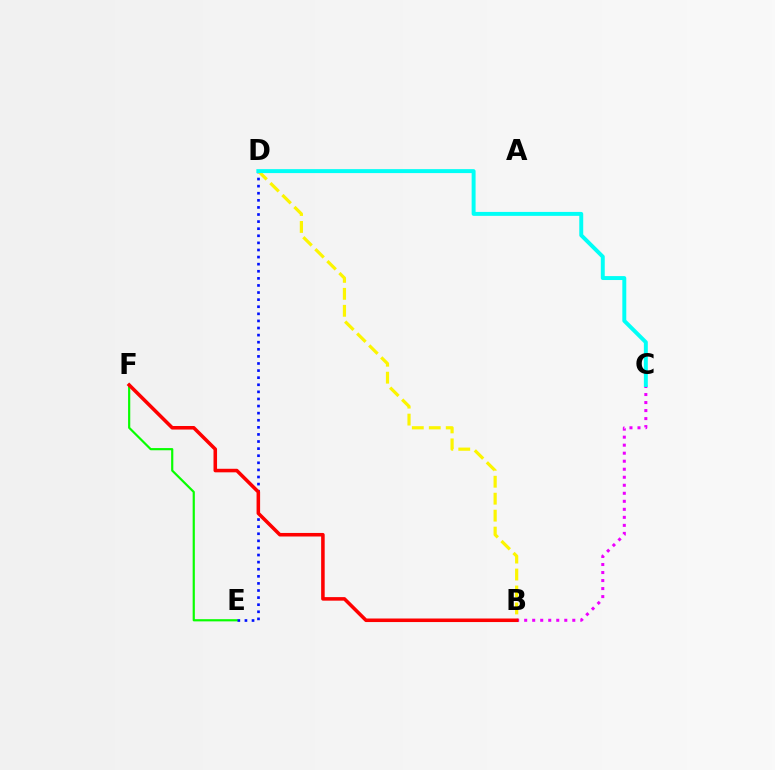{('E', 'F'): [{'color': '#08ff00', 'line_style': 'solid', 'thickness': 1.57}], ('D', 'E'): [{'color': '#0010ff', 'line_style': 'dotted', 'thickness': 1.93}], ('B', 'D'): [{'color': '#fcf500', 'line_style': 'dashed', 'thickness': 2.3}], ('B', 'C'): [{'color': '#ee00ff', 'line_style': 'dotted', 'thickness': 2.18}], ('B', 'F'): [{'color': '#ff0000', 'line_style': 'solid', 'thickness': 2.55}], ('C', 'D'): [{'color': '#00fff6', 'line_style': 'solid', 'thickness': 2.84}]}